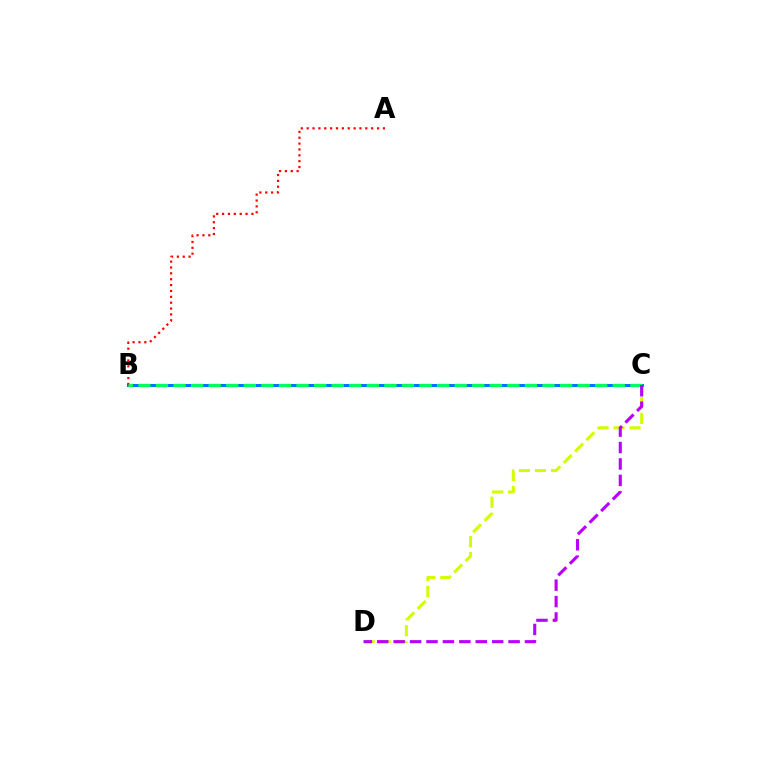{('B', 'C'): [{'color': '#0074ff', 'line_style': 'solid', 'thickness': 2.16}, {'color': '#00ff5c', 'line_style': 'dashed', 'thickness': 2.39}], ('A', 'B'): [{'color': '#ff0000', 'line_style': 'dotted', 'thickness': 1.59}], ('C', 'D'): [{'color': '#d1ff00', 'line_style': 'dashed', 'thickness': 2.18}, {'color': '#b900ff', 'line_style': 'dashed', 'thickness': 2.23}]}